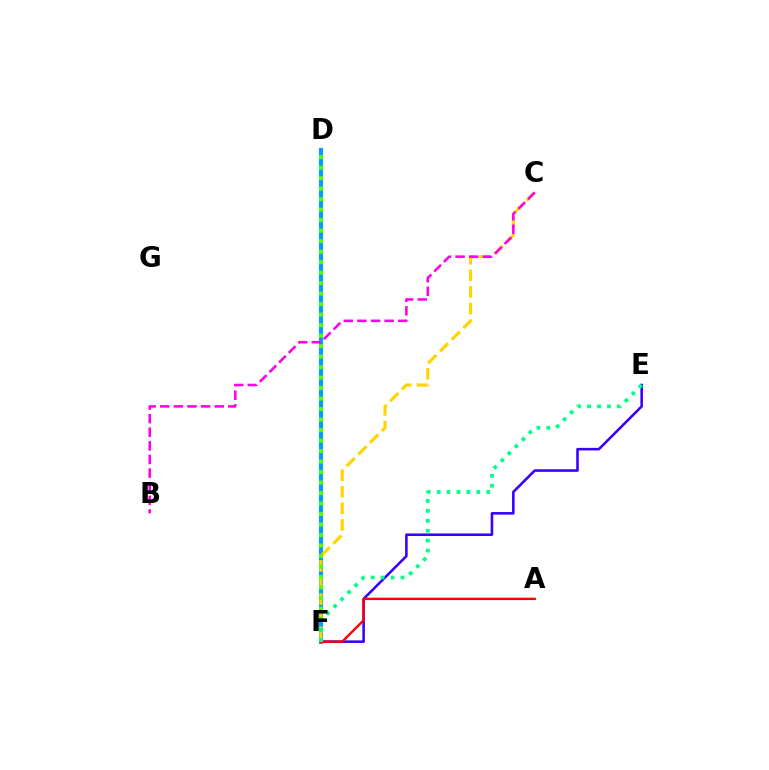{('E', 'F'): [{'color': '#3700ff', 'line_style': 'solid', 'thickness': 1.85}, {'color': '#00ff86', 'line_style': 'dotted', 'thickness': 2.7}], ('D', 'F'): [{'color': '#009eff', 'line_style': 'solid', 'thickness': 2.98}, {'color': '#4fff00', 'line_style': 'dotted', 'thickness': 2.85}], ('C', 'F'): [{'color': '#ffd500', 'line_style': 'dashed', 'thickness': 2.25}], ('B', 'C'): [{'color': '#ff00ed', 'line_style': 'dashed', 'thickness': 1.85}], ('A', 'F'): [{'color': '#ff0000', 'line_style': 'solid', 'thickness': 1.71}]}